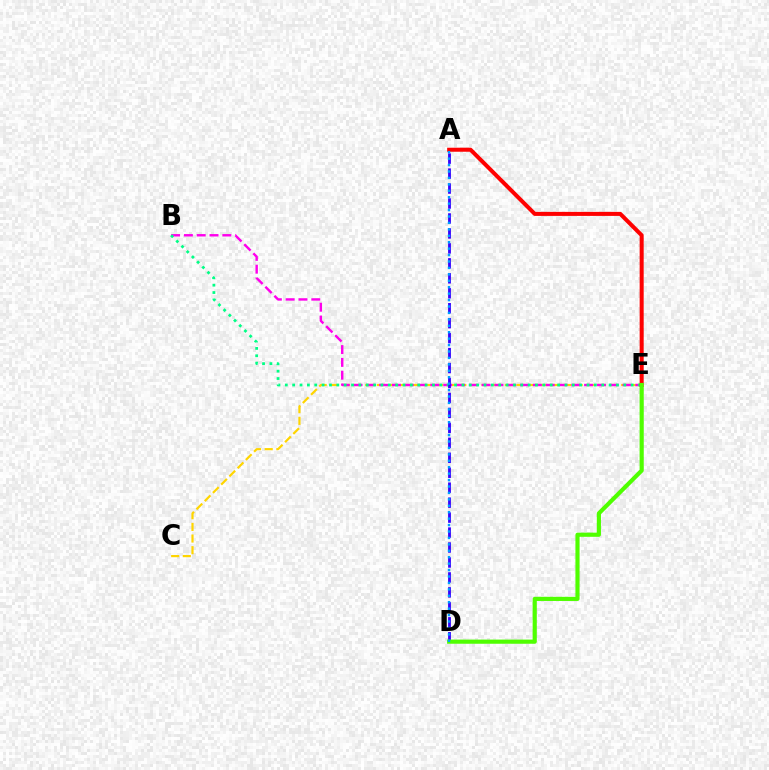{('C', 'E'): [{'color': '#ffd500', 'line_style': 'dashed', 'thickness': 1.58}], ('B', 'E'): [{'color': '#ff00ed', 'line_style': 'dashed', 'thickness': 1.74}, {'color': '#00ff86', 'line_style': 'dotted', 'thickness': 2.0}], ('A', 'E'): [{'color': '#ff0000', 'line_style': 'solid', 'thickness': 2.9}], ('A', 'D'): [{'color': '#3700ff', 'line_style': 'dashed', 'thickness': 2.03}, {'color': '#009eff', 'line_style': 'dotted', 'thickness': 1.75}], ('D', 'E'): [{'color': '#4fff00', 'line_style': 'solid', 'thickness': 2.99}]}